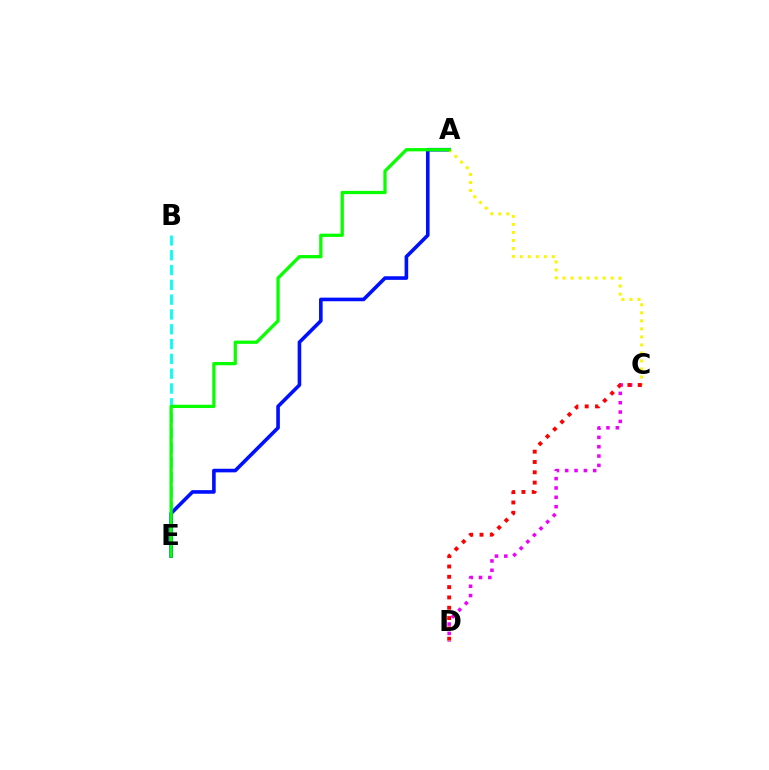{('B', 'E'): [{'color': '#00fff6', 'line_style': 'dashed', 'thickness': 2.01}], ('A', 'E'): [{'color': '#0010ff', 'line_style': 'solid', 'thickness': 2.6}, {'color': '#08ff00', 'line_style': 'solid', 'thickness': 2.36}], ('A', 'C'): [{'color': '#fcf500', 'line_style': 'dotted', 'thickness': 2.18}], ('C', 'D'): [{'color': '#ee00ff', 'line_style': 'dotted', 'thickness': 2.54}, {'color': '#ff0000', 'line_style': 'dotted', 'thickness': 2.8}]}